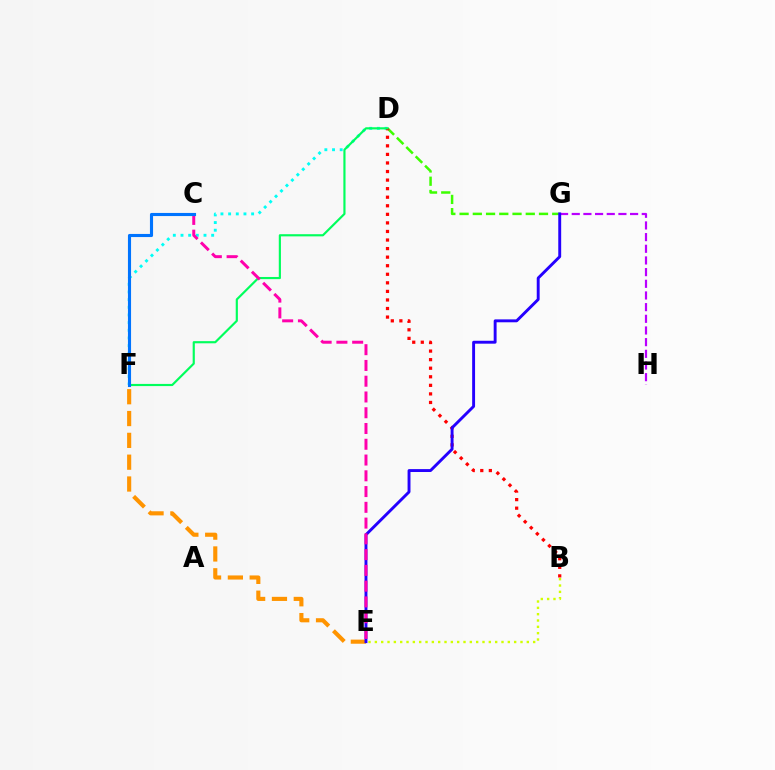{('D', 'G'): [{'color': '#3dff00', 'line_style': 'dashed', 'thickness': 1.8}], ('G', 'H'): [{'color': '#b900ff', 'line_style': 'dashed', 'thickness': 1.59}], ('D', 'F'): [{'color': '#00fff6', 'line_style': 'dotted', 'thickness': 2.08}, {'color': '#00ff5c', 'line_style': 'solid', 'thickness': 1.56}], ('E', 'F'): [{'color': '#ff9400', 'line_style': 'dashed', 'thickness': 2.96}], ('B', 'E'): [{'color': '#d1ff00', 'line_style': 'dotted', 'thickness': 1.72}], ('B', 'D'): [{'color': '#ff0000', 'line_style': 'dotted', 'thickness': 2.33}], ('E', 'G'): [{'color': '#2500ff', 'line_style': 'solid', 'thickness': 2.09}], ('C', 'E'): [{'color': '#ff00ac', 'line_style': 'dashed', 'thickness': 2.14}], ('C', 'F'): [{'color': '#0074ff', 'line_style': 'solid', 'thickness': 2.24}]}